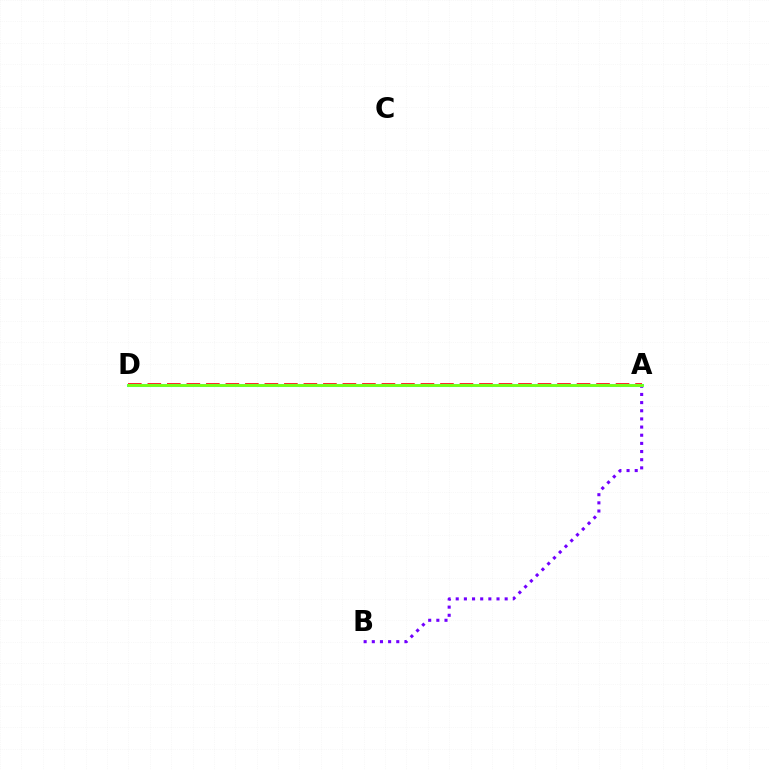{('A', 'D'): [{'color': '#ff0000', 'line_style': 'dashed', 'thickness': 2.65}, {'color': '#00fff6', 'line_style': 'solid', 'thickness': 2.19}, {'color': '#84ff00', 'line_style': 'solid', 'thickness': 1.88}], ('A', 'B'): [{'color': '#7200ff', 'line_style': 'dotted', 'thickness': 2.22}]}